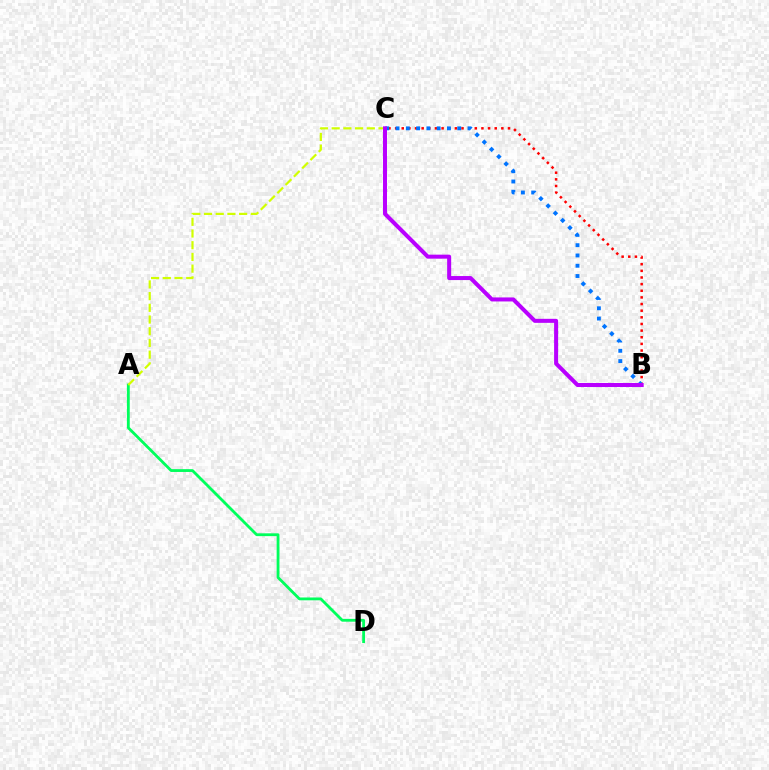{('B', 'C'): [{'color': '#ff0000', 'line_style': 'dotted', 'thickness': 1.8}, {'color': '#0074ff', 'line_style': 'dotted', 'thickness': 2.79}, {'color': '#b900ff', 'line_style': 'solid', 'thickness': 2.9}], ('A', 'D'): [{'color': '#00ff5c', 'line_style': 'solid', 'thickness': 2.03}], ('A', 'C'): [{'color': '#d1ff00', 'line_style': 'dashed', 'thickness': 1.59}]}